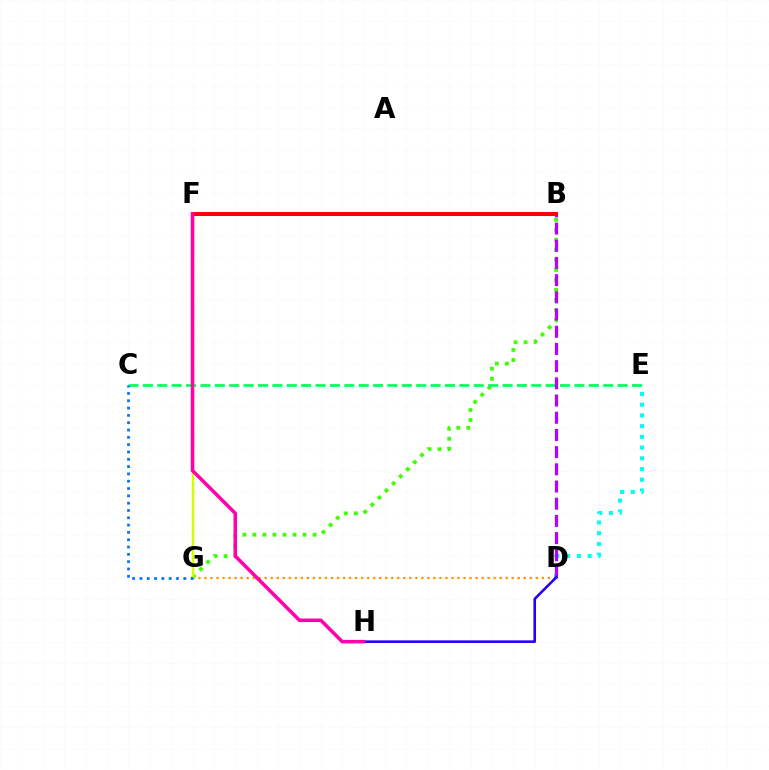{('D', 'G'): [{'color': '#ff9400', 'line_style': 'dotted', 'thickness': 1.64}], ('B', 'G'): [{'color': '#3dff00', 'line_style': 'dotted', 'thickness': 2.72}], ('D', 'E'): [{'color': '#00fff6', 'line_style': 'dotted', 'thickness': 2.91}], ('C', 'E'): [{'color': '#00ff5c', 'line_style': 'dashed', 'thickness': 1.95}], ('B', 'D'): [{'color': '#b900ff', 'line_style': 'dashed', 'thickness': 2.34}], ('F', 'G'): [{'color': '#d1ff00', 'line_style': 'solid', 'thickness': 1.79}], ('C', 'G'): [{'color': '#0074ff', 'line_style': 'dotted', 'thickness': 1.99}], ('D', 'H'): [{'color': '#2500ff', 'line_style': 'solid', 'thickness': 1.87}], ('B', 'F'): [{'color': '#ff0000', 'line_style': 'solid', 'thickness': 2.87}], ('F', 'H'): [{'color': '#ff00ac', 'line_style': 'solid', 'thickness': 2.54}]}